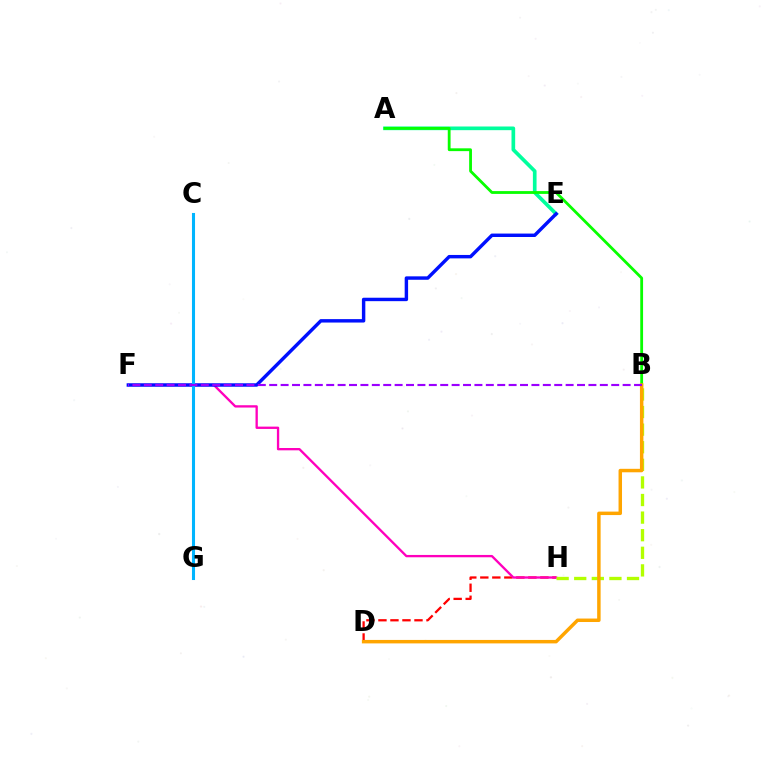{('D', 'H'): [{'color': '#ff0000', 'line_style': 'dashed', 'thickness': 1.63}], ('F', 'H'): [{'color': '#ff00bd', 'line_style': 'solid', 'thickness': 1.67}], ('A', 'E'): [{'color': '#00ff9d', 'line_style': 'solid', 'thickness': 2.64}], ('A', 'B'): [{'color': '#08ff00', 'line_style': 'solid', 'thickness': 2.02}], ('E', 'F'): [{'color': '#0010ff', 'line_style': 'solid', 'thickness': 2.47}], ('B', 'H'): [{'color': '#b3ff00', 'line_style': 'dashed', 'thickness': 2.39}], ('B', 'D'): [{'color': '#ffa500', 'line_style': 'solid', 'thickness': 2.5}], ('C', 'G'): [{'color': '#00b5ff', 'line_style': 'solid', 'thickness': 2.21}], ('B', 'F'): [{'color': '#9b00ff', 'line_style': 'dashed', 'thickness': 1.55}]}